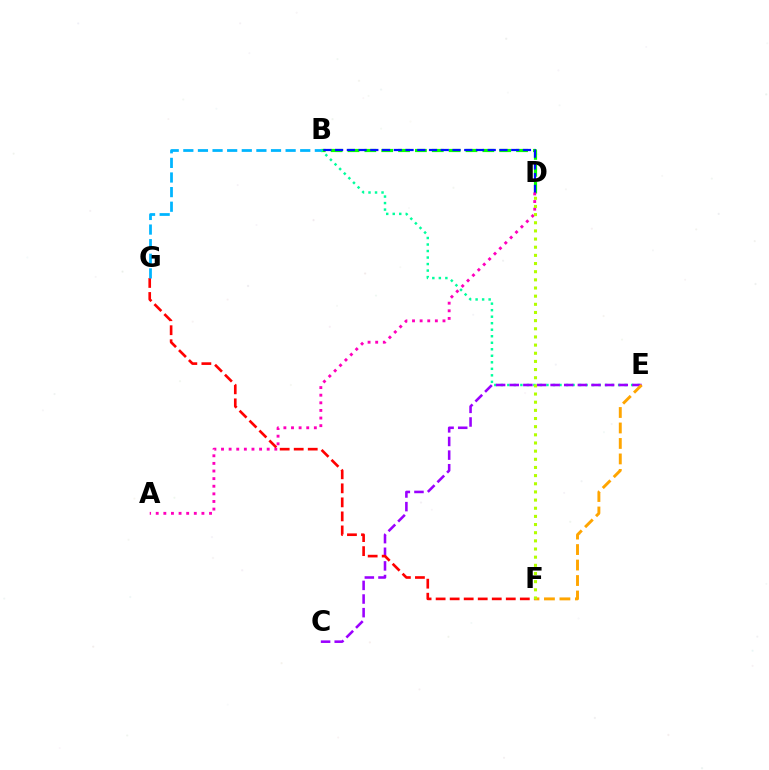{('B', 'D'): [{'color': '#08ff00', 'line_style': 'dashed', 'thickness': 2.29}, {'color': '#0010ff', 'line_style': 'dashed', 'thickness': 1.59}], ('B', 'E'): [{'color': '#00ff9d', 'line_style': 'dotted', 'thickness': 1.77}], ('C', 'E'): [{'color': '#9b00ff', 'line_style': 'dashed', 'thickness': 1.85}], ('A', 'D'): [{'color': '#ff00bd', 'line_style': 'dotted', 'thickness': 2.07}], ('F', 'G'): [{'color': '#ff0000', 'line_style': 'dashed', 'thickness': 1.91}], ('E', 'F'): [{'color': '#ffa500', 'line_style': 'dashed', 'thickness': 2.1}], ('B', 'G'): [{'color': '#00b5ff', 'line_style': 'dashed', 'thickness': 1.99}], ('D', 'F'): [{'color': '#b3ff00', 'line_style': 'dotted', 'thickness': 2.22}]}